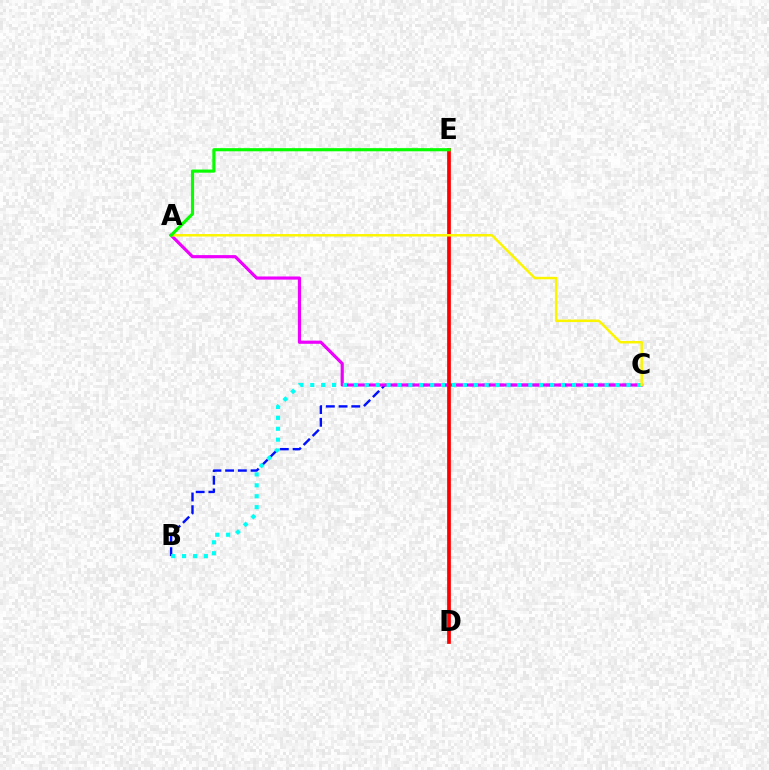{('B', 'C'): [{'color': '#0010ff', 'line_style': 'dashed', 'thickness': 1.73}, {'color': '#00fff6', 'line_style': 'dotted', 'thickness': 2.96}], ('A', 'C'): [{'color': '#ee00ff', 'line_style': 'solid', 'thickness': 2.27}, {'color': '#fcf500', 'line_style': 'solid', 'thickness': 1.79}], ('D', 'E'): [{'color': '#ff0000', 'line_style': 'solid', 'thickness': 2.68}], ('A', 'E'): [{'color': '#08ff00', 'line_style': 'solid', 'thickness': 2.26}]}